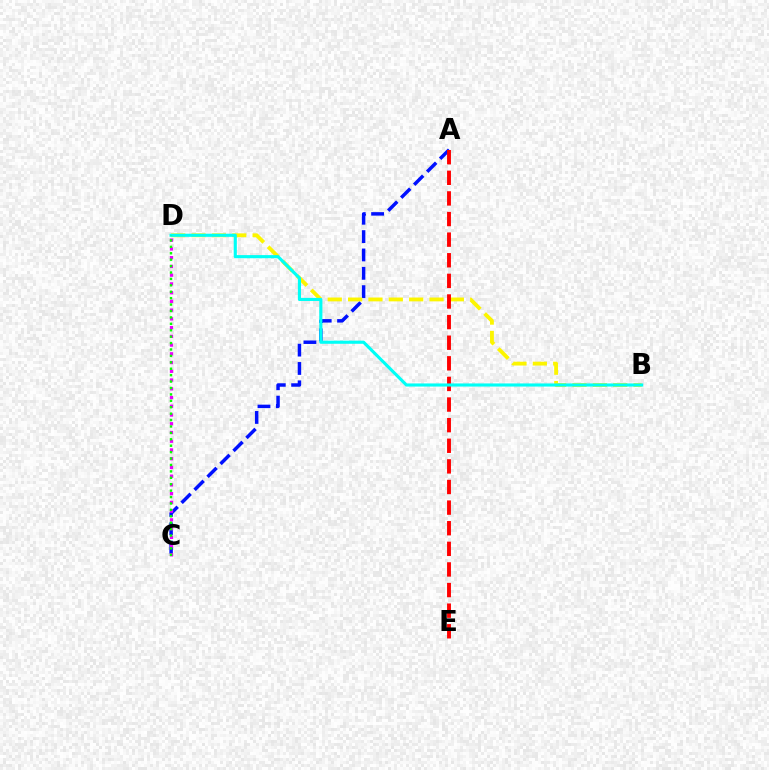{('A', 'C'): [{'color': '#0010ff', 'line_style': 'dashed', 'thickness': 2.49}], ('B', 'D'): [{'color': '#fcf500', 'line_style': 'dashed', 'thickness': 2.76}, {'color': '#00fff6', 'line_style': 'solid', 'thickness': 2.25}], ('C', 'D'): [{'color': '#ee00ff', 'line_style': 'dotted', 'thickness': 2.37}, {'color': '#08ff00', 'line_style': 'dotted', 'thickness': 1.74}], ('A', 'E'): [{'color': '#ff0000', 'line_style': 'dashed', 'thickness': 2.8}]}